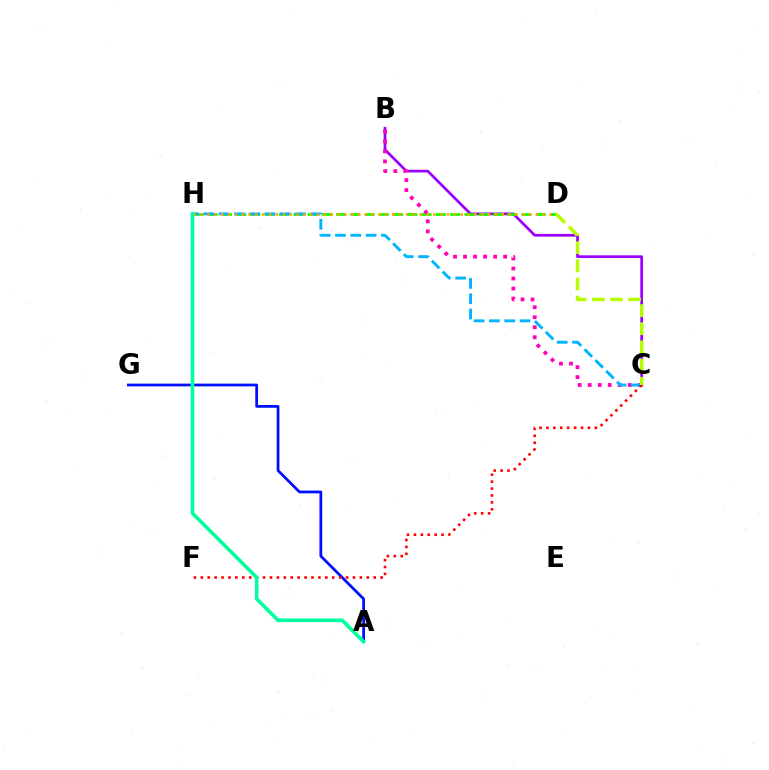{('B', 'C'): [{'color': '#9b00ff', 'line_style': 'solid', 'thickness': 1.96}, {'color': '#ff00bd', 'line_style': 'dotted', 'thickness': 2.72}], ('D', 'H'): [{'color': '#08ff00', 'line_style': 'dashed', 'thickness': 1.94}, {'color': '#ffa500', 'line_style': 'dotted', 'thickness': 1.86}], ('A', 'G'): [{'color': '#0010ff', 'line_style': 'solid', 'thickness': 1.99}], ('C', 'H'): [{'color': '#00b5ff', 'line_style': 'dashed', 'thickness': 2.08}], ('C', 'F'): [{'color': '#ff0000', 'line_style': 'dotted', 'thickness': 1.88}], ('C', 'D'): [{'color': '#b3ff00', 'line_style': 'dashed', 'thickness': 2.47}], ('A', 'H'): [{'color': '#00ff9d', 'line_style': 'solid', 'thickness': 2.61}]}